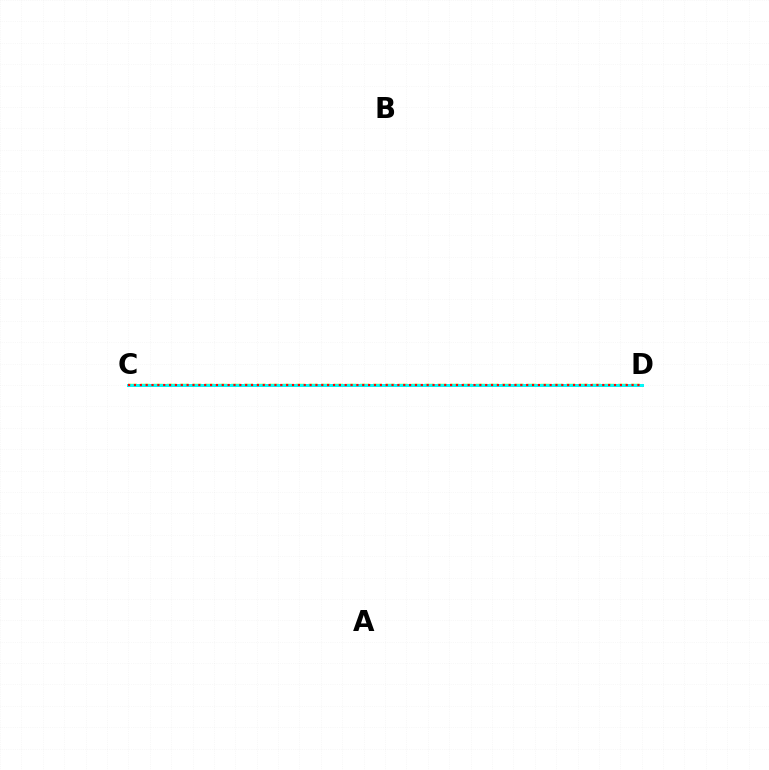{('C', 'D'): [{'color': '#7200ff', 'line_style': 'solid', 'thickness': 2.02}, {'color': '#84ff00', 'line_style': 'dashed', 'thickness': 1.75}, {'color': '#00fff6', 'line_style': 'solid', 'thickness': 2.09}, {'color': '#ff0000', 'line_style': 'dotted', 'thickness': 1.59}]}